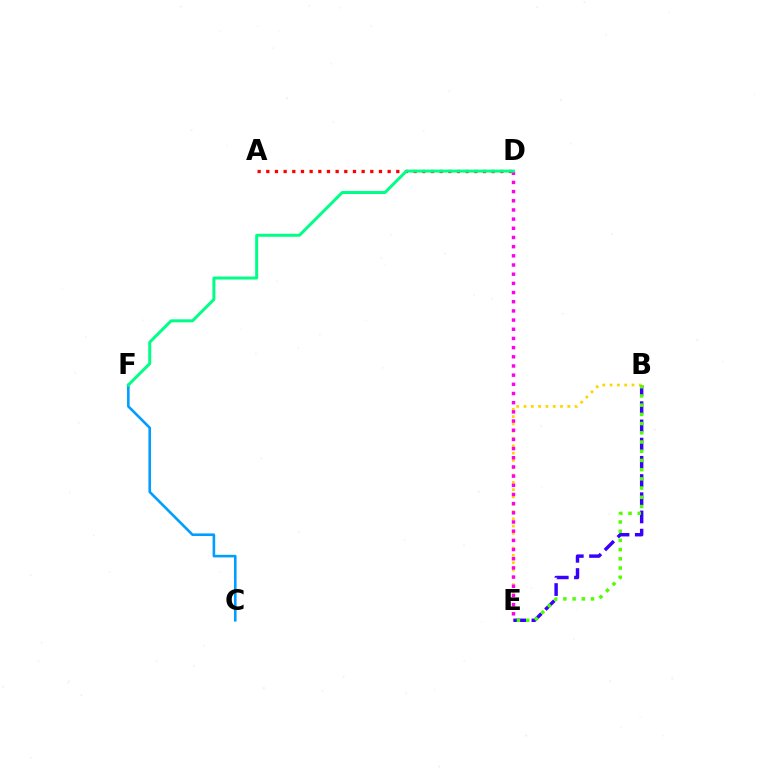{('B', 'E'): [{'color': '#ffd500', 'line_style': 'dotted', 'thickness': 1.98}, {'color': '#3700ff', 'line_style': 'dashed', 'thickness': 2.47}, {'color': '#4fff00', 'line_style': 'dotted', 'thickness': 2.5}], ('C', 'F'): [{'color': '#009eff', 'line_style': 'solid', 'thickness': 1.87}], ('A', 'D'): [{'color': '#ff0000', 'line_style': 'dotted', 'thickness': 2.35}], ('D', 'E'): [{'color': '#ff00ed', 'line_style': 'dotted', 'thickness': 2.49}], ('D', 'F'): [{'color': '#00ff86', 'line_style': 'solid', 'thickness': 2.15}]}